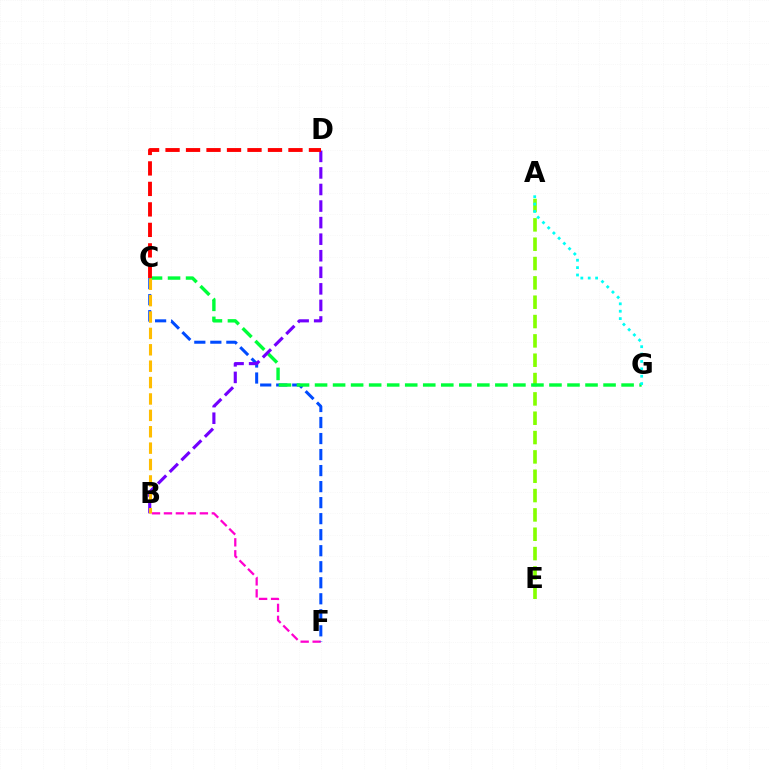{('B', 'F'): [{'color': '#ff00cf', 'line_style': 'dashed', 'thickness': 1.63}], ('A', 'E'): [{'color': '#84ff00', 'line_style': 'dashed', 'thickness': 2.63}], ('C', 'F'): [{'color': '#004bff', 'line_style': 'dashed', 'thickness': 2.18}], ('C', 'G'): [{'color': '#00ff39', 'line_style': 'dashed', 'thickness': 2.45}], ('A', 'G'): [{'color': '#00fff6', 'line_style': 'dotted', 'thickness': 2.01}], ('B', 'D'): [{'color': '#7200ff', 'line_style': 'dashed', 'thickness': 2.25}], ('C', 'D'): [{'color': '#ff0000', 'line_style': 'dashed', 'thickness': 2.78}], ('B', 'C'): [{'color': '#ffbd00', 'line_style': 'dashed', 'thickness': 2.23}]}